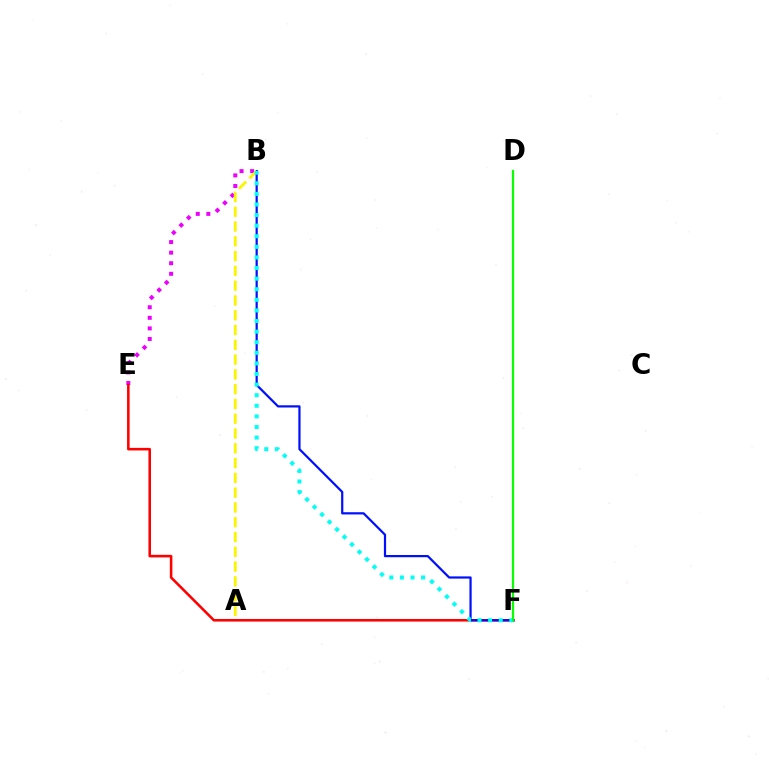{('B', 'E'): [{'color': '#ee00ff', 'line_style': 'dotted', 'thickness': 2.87}], ('E', 'F'): [{'color': '#ff0000', 'line_style': 'solid', 'thickness': 1.85}], ('B', 'F'): [{'color': '#0010ff', 'line_style': 'solid', 'thickness': 1.6}, {'color': '#00fff6', 'line_style': 'dotted', 'thickness': 2.88}], ('A', 'B'): [{'color': '#fcf500', 'line_style': 'dashed', 'thickness': 2.01}], ('D', 'F'): [{'color': '#08ff00', 'line_style': 'solid', 'thickness': 1.61}]}